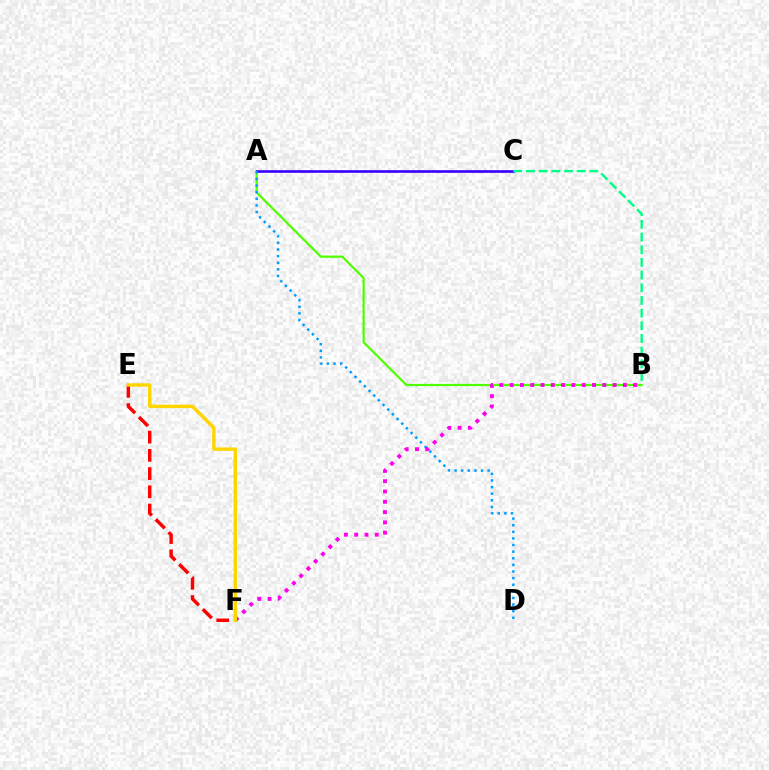{('A', 'B'): [{'color': '#4fff00', 'line_style': 'solid', 'thickness': 1.6}], ('A', 'C'): [{'color': '#3700ff', 'line_style': 'solid', 'thickness': 1.89}], ('E', 'F'): [{'color': '#ff0000', 'line_style': 'dashed', 'thickness': 2.47}, {'color': '#ffd500', 'line_style': 'solid', 'thickness': 2.47}], ('A', 'D'): [{'color': '#009eff', 'line_style': 'dotted', 'thickness': 1.8}], ('B', 'F'): [{'color': '#ff00ed', 'line_style': 'dotted', 'thickness': 2.8}], ('B', 'C'): [{'color': '#00ff86', 'line_style': 'dashed', 'thickness': 1.72}]}